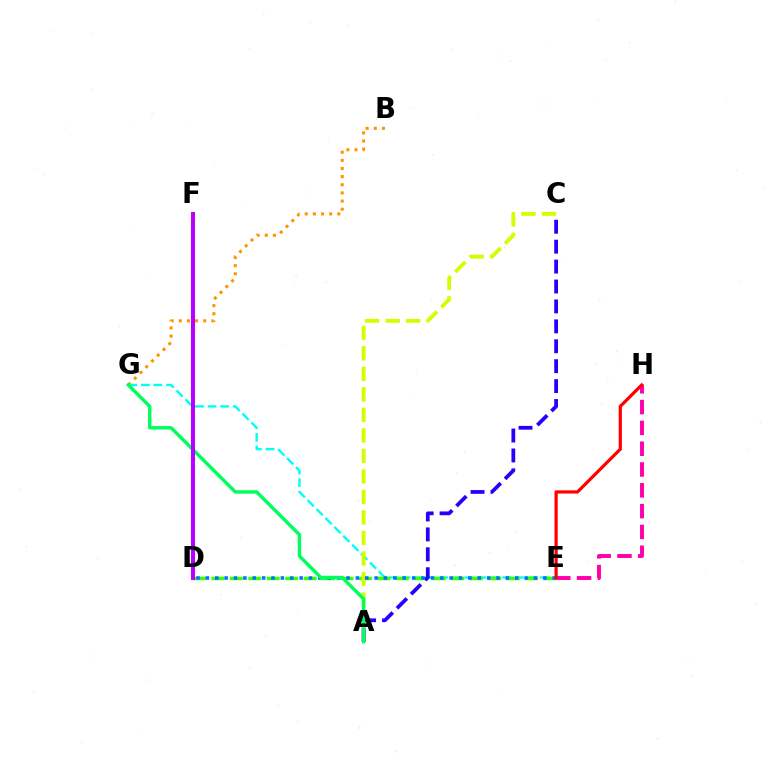{('B', 'G'): [{'color': '#ff9400', 'line_style': 'dotted', 'thickness': 2.21}], ('E', 'G'): [{'color': '#00fff6', 'line_style': 'dashed', 'thickness': 1.71}], ('D', 'E'): [{'color': '#3dff00', 'line_style': 'dashed', 'thickness': 2.51}, {'color': '#0074ff', 'line_style': 'dotted', 'thickness': 2.55}], ('A', 'C'): [{'color': '#d1ff00', 'line_style': 'dashed', 'thickness': 2.79}, {'color': '#2500ff', 'line_style': 'dashed', 'thickness': 2.71}], ('A', 'G'): [{'color': '#00ff5c', 'line_style': 'solid', 'thickness': 2.46}], ('E', 'H'): [{'color': '#ff00ac', 'line_style': 'dashed', 'thickness': 2.83}, {'color': '#ff0000', 'line_style': 'solid', 'thickness': 2.31}], ('D', 'F'): [{'color': '#b900ff', 'line_style': 'solid', 'thickness': 2.9}]}